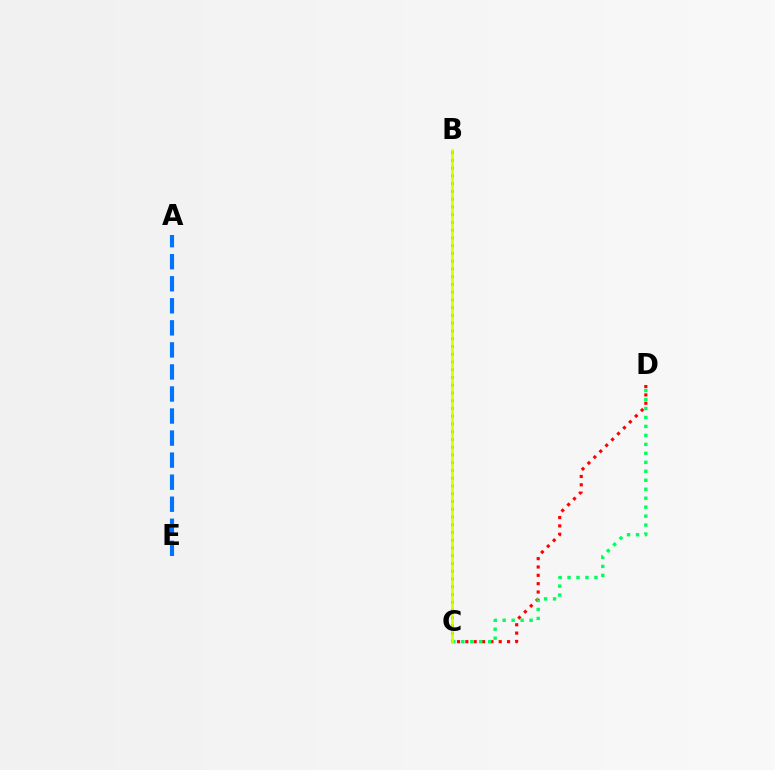{('B', 'C'): [{'color': '#b900ff', 'line_style': 'dotted', 'thickness': 2.11}, {'color': '#d1ff00', 'line_style': 'solid', 'thickness': 1.87}], ('C', 'D'): [{'color': '#ff0000', 'line_style': 'dotted', 'thickness': 2.27}, {'color': '#00ff5c', 'line_style': 'dotted', 'thickness': 2.44}], ('A', 'E'): [{'color': '#0074ff', 'line_style': 'dashed', 'thickness': 2.99}]}